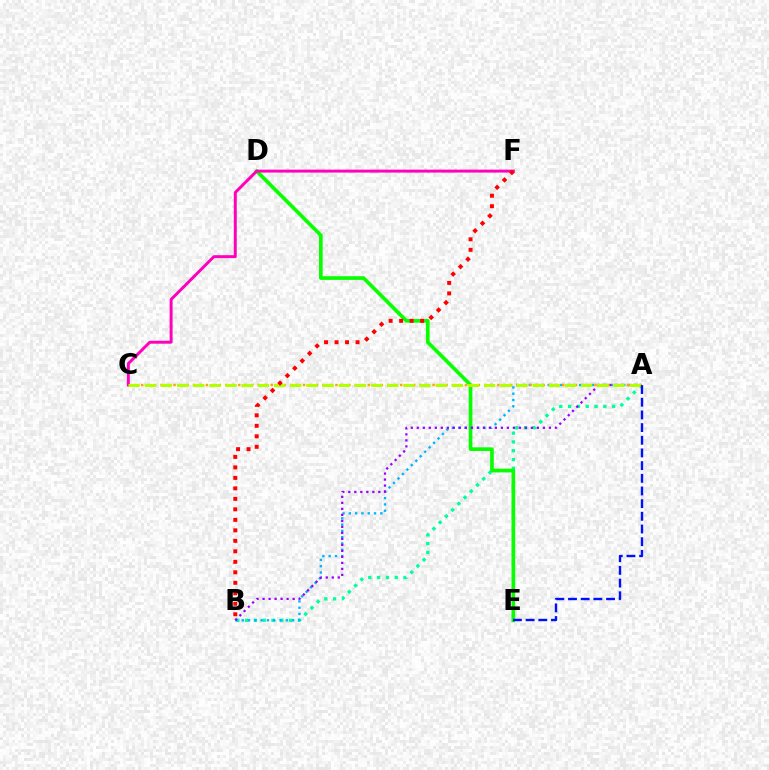{('A', 'B'): [{'color': '#00ff9d', 'line_style': 'dotted', 'thickness': 2.39}, {'color': '#00b5ff', 'line_style': 'dotted', 'thickness': 1.71}, {'color': '#9b00ff', 'line_style': 'dotted', 'thickness': 1.63}], ('D', 'E'): [{'color': '#08ff00', 'line_style': 'solid', 'thickness': 2.65}], ('A', 'C'): [{'color': '#ffa500', 'line_style': 'dotted', 'thickness': 1.76}, {'color': '#b3ff00', 'line_style': 'dashed', 'thickness': 2.2}], ('C', 'F'): [{'color': '#ff00bd', 'line_style': 'solid', 'thickness': 2.13}], ('B', 'F'): [{'color': '#ff0000', 'line_style': 'dotted', 'thickness': 2.85}], ('A', 'E'): [{'color': '#0010ff', 'line_style': 'dashed', 'thickness': 1.72}]}